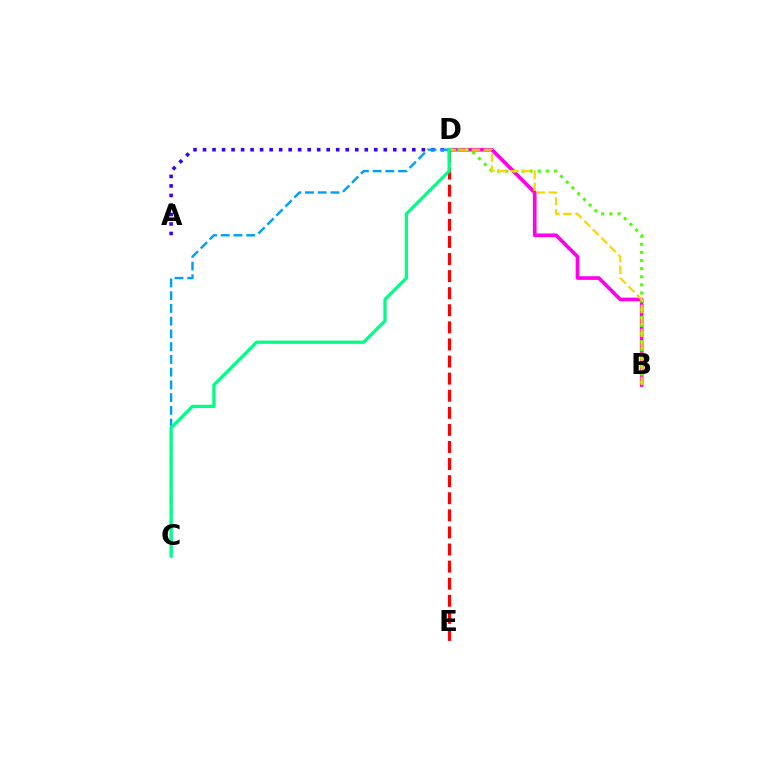{('B', 'D'): [{'color': '#ff00ed', 'line_style': 'solid', 'thickness': 2.63}, {'color': '#4fff00', 'line_style': 'dotted', 'thickness': 2.21}, {'color': '#ffd500', 'line_style': 'dashed', 'thickness': 1.63}], ('A', 'D'): [{'color': '#3700ff', 'line_style': 'dotted', 'thickness': 2.58}], ('C', 'D'): [{'color': '#009eff', 'line_style': 'dashed', 'thickness': 1.73}, {'color': '#00ff86', 'line_style': 'solid', 'thickness': 2.36}], ('D', 'E'): [{'color': '#ff0000', 'line_style': 'dashed', 'thickness': 2.32}]}